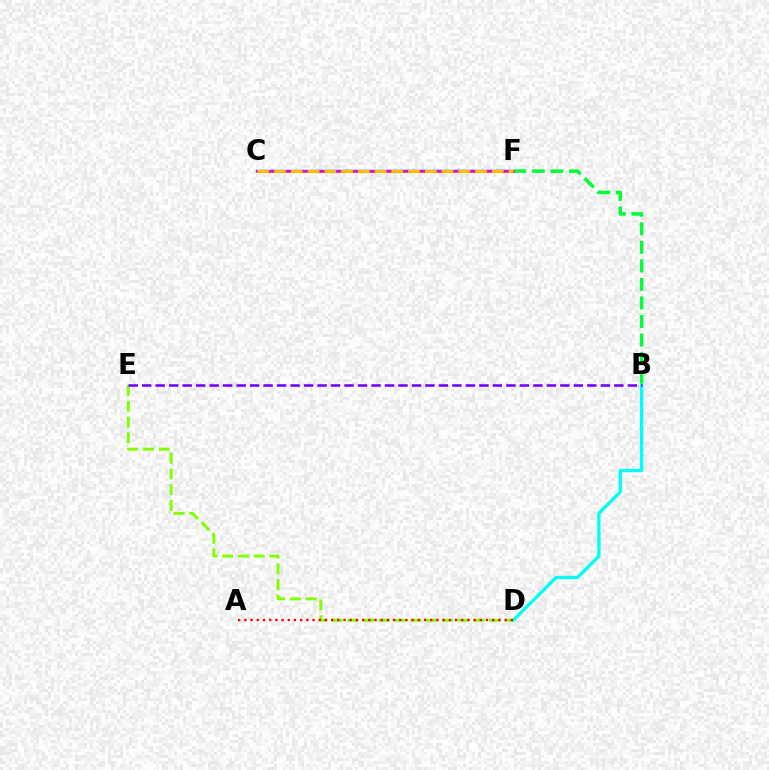{('C', 'F'): [{'color': '#004bff', 'line_style': 'solid', 'thickness': 1.72}, {'color': '#ff00cf', 'line_style': 'solid', 'thickness': 1.82}, {'color': '#ffbd00', 'line_style': 'dashed', 'thickness': 2.27}], ('B', 'D'): [{'color': '#00fff6', 'line_style': 'solid', 'thickness': 2.38}], ('D', 'E'): [{'color': '#84ff00', 'line_style': 'dashed', 'thickness': 2.14}], ('B', 'F'): [{'color': '#00ff39', 'line_style': 'dashed', 'thickness': 2.52}], ('A', 'D'): [{'color': '#ff0000', 'line_style': 'dotted', 'thickness': 1.68}], ('B', 'E'): [{'color': '#7200ff', 'line_style': 'dashed', 'thickness': 1.83}]}